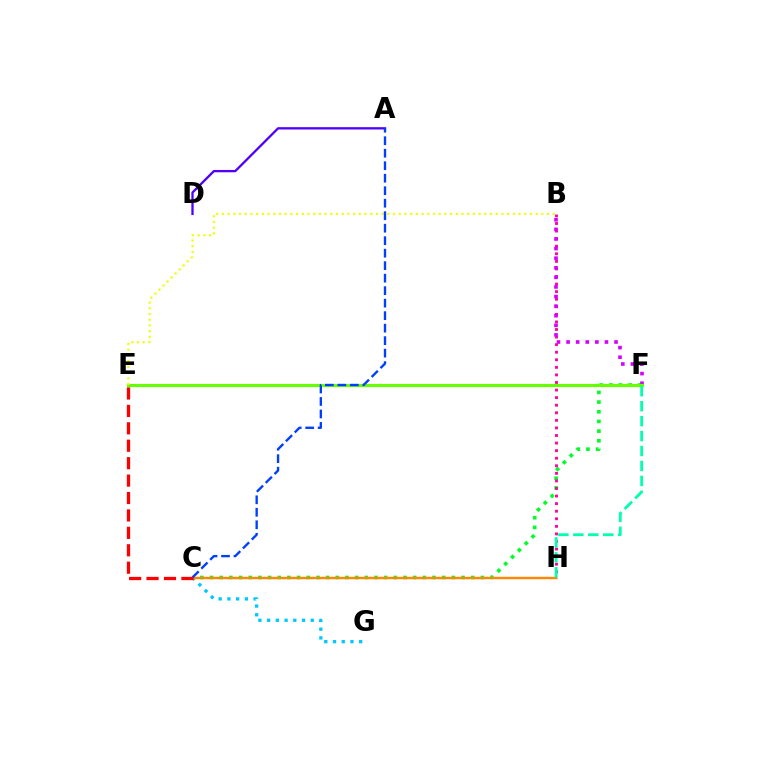{('C', 'G'): [{'color': '#00c7ff', 'line_style': 'dotted', 'thickness': 2.37}], ('C', 'F'): [{'color': '#00ff27', 'line_style': 'dotted', 'thickness': 2.63}], ('B', 'H'): [{'color': '#ff00a0', 'line_style': 'dotted', 'thickness': 2.06}], ('B', 'F'): [{'color': '#d600ff', 'line_style': 'dotted', 'thickness': 2.61}], ('E', 'F'): [{'color': '#66ff00', 'line_style': 'solid', 'thickness': 2.25}], ('A', 'D'): [{'color': '#4f00ff', 'line_style': 'solid', 'thickness': 1.66}], ('C', 'H'): [{'color': '#ff8800', 'line_style': 'solid', 'thickness': 1.75}], ('B', 'E'): [{'color': '#eeff00', 'line_style': 'dotted', 'thickness': 1.55}], ('A', 'C'): [{'color': '#003fff', 'line_style': 'dashed', 'thickness': 1.7}], ('C', 'E'): [{'color': '#ff0000', 'line_style': 'dashed', 'thickness': 2.37}], ('F', 'H'): [{'color': '#00ffaf', 'line_style': 'dashed', 'thickness': 2.03}]}